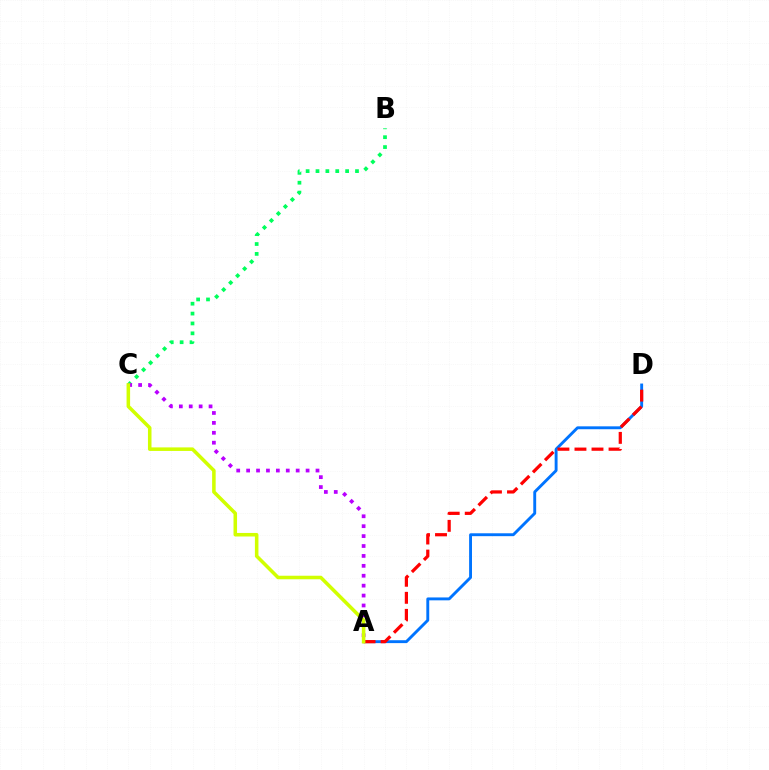{('B', 'C'): [{'color': '#00ff5c', 'line_style': 'dotted', 'thickness': 2.68}], ('A', 'D'): [{'color': '#0074ff', 'line_style': 'solid', 'thickness': 2.08}, {'color': '#ff0000', 'line_style': 'dashed', 'thickness': 2.31}], ('A', 'C'): [{'color': '#b900ff', 'line_style': 'dotted', 'thickness': 2.69}, {'color': '#d1ff00', 'line_style': 'solid', 'thickness': 2.55}]}